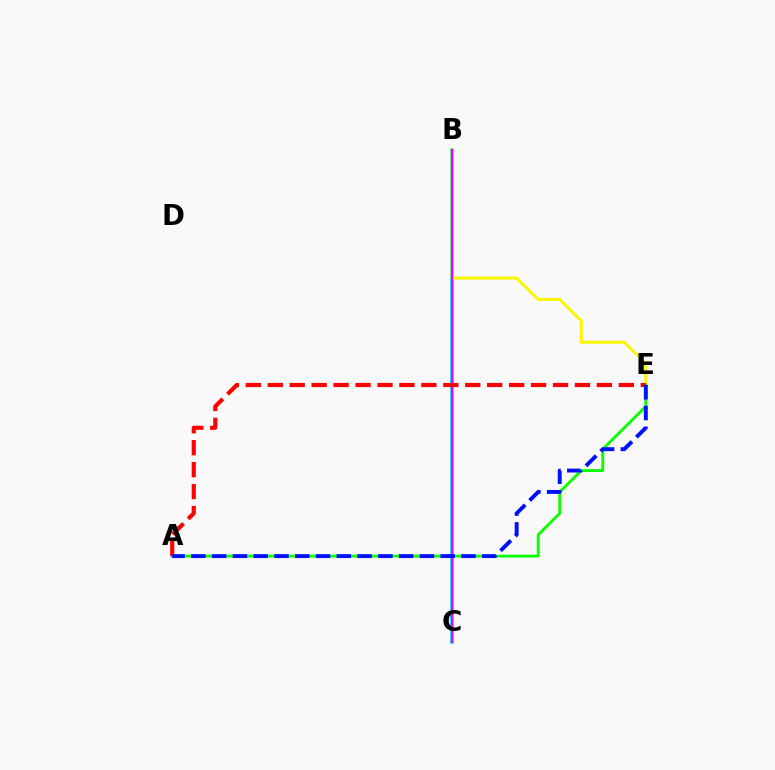{('B', 'C'): [{'color': '#00fff6', 'line_style': 'solid', 'thickness': 2.76}, {'color': '#ee00ff', 'line_style': 'solid', 'thickness': 1.66}], ('B', 'E'): [{'color': '#fcf500', 'line_style': 'solid', 'thickness': 2.14}], ('A', 'E'): [{'color': '#08ff00', 'line_style': 'solid', 'thickness': 2.05}, {'color': '#ff0000', 'line_style': 'dashed', 'thickness': 2.98}, {'color': '#0010ff', 'line_style': 'dashed', 'thickness': 2.82}]}